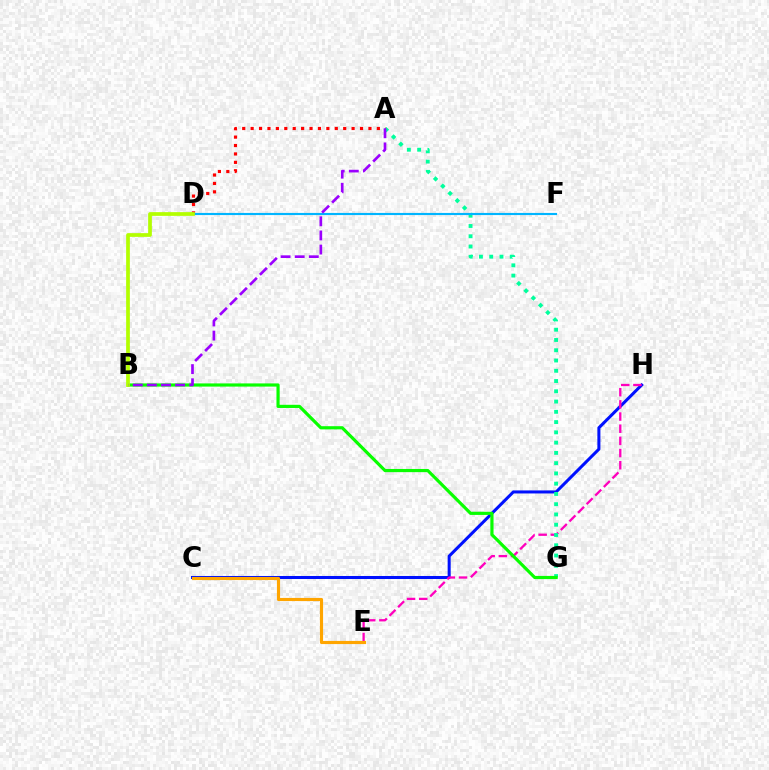{('C', 'H'): [{'color': '#0010ff', 'line_style': 'solid', 'thickness': 2.19}], ('E', 'H'): [{'color': '#ff00bd', 'line_style': 'dashed', 'thickness': 1.65}], ('A', 'G'): [{'color': '#00ff9d', 'line_style': 'dotted', 'thickness': 2.79}], ('A', 'D'): [{'color': '#ff0000', 'line_style': 'dotted', 'thickness': 2.29}], ('B', 'G'): [{'color': '#08ff00', 'line_style': 'solid', 'thickness': 2.29}], ('D', 'F'): [{'color': '#00b5ff', 'line_style': 'solid', 'thickness': 1.54}], ('B', 'D'): [{'color': '#b3ff00', 'line_style': 'solid', 'thickness': 2.68}], ('A', 'B'): [{'color': '#9b00ff', 'line_style': 'dashed', 'thickness': 1.92}], ('C', 'E'): [{'color': '#ffa500', 'line_style': 'solid', 'thickness': 2.26}]}